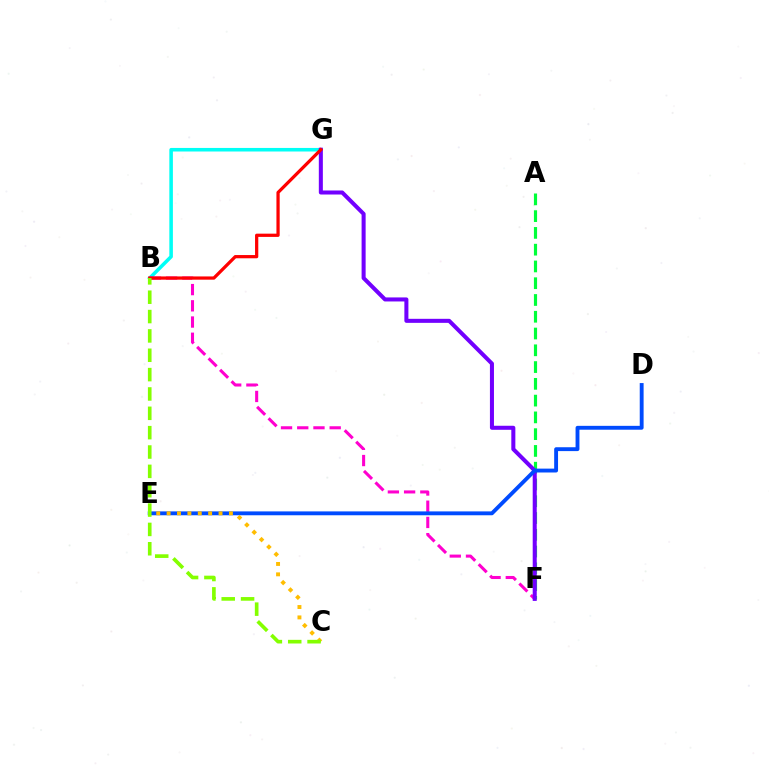{('A', 'F'): [{'color': '#00ff39', 'line_style': 'dashed', 'thickness': 2.28}], ('B', 'G'): [{'color': '#00fff6', 'line_style': 'solid', 'thickness': 2.57}, {'color': '#ff0000', 'line_style': 'solid', 'thickness': 2.33}], ('B', 'F'): [{'color': '#ff00cf', 'line_style': 'dashed', 'thickness': 2.2}], ('F', 'G'): [{'color': '#7200ff', 'line_style': 'solid', 'thickness': 2.9}], ('D', 'E'): [{'color': '#004bff', 'line_style': 'solid', 'thickness': 2.78}], ('C', 'E'): [{'color': '#ffbd00', 'line_style': 'dotted', 'thickness': 2.82}], ('B', 'C'): [{'color': '#84ff00', 'line_style': 'dashed', 'thickness': 2.63}]}